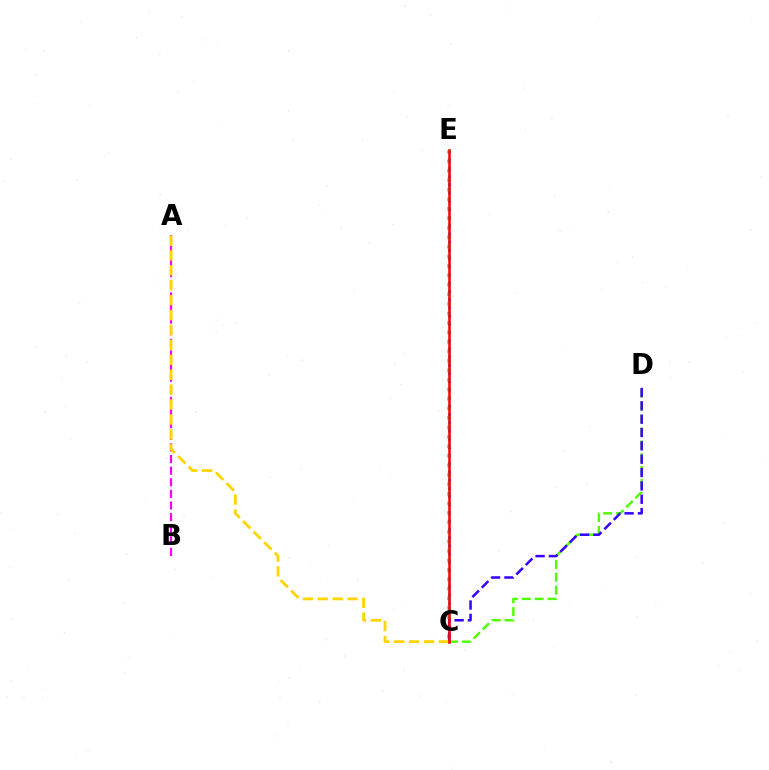{('C', 'E'): [{'color': '#009eff', 'line_style': 'dotted', 'thickness': 2.23}, {'color': '#00ff86', 'line_style': 'dotted', 'thickness': 2.58}, {'color': '#ff0000', 'line_style': 'solid', 'thickness': 1.84}], ('C', 'D'): [{'color': '#4fff00', 'line_style': 'dashed', 'thickness': 1.75}, {'color': '#3700ff', 'line_style': 'dashed', 'thickness': 1.81}], ('A', 'B'): [{'color': '#ff00ed', 'line_style': 'dashed', 'thickness': 1.58}], ('A', 'C'): [{'color': '#ffd500', 'line_style': 'dashed', 'thickness': 2.03}]}